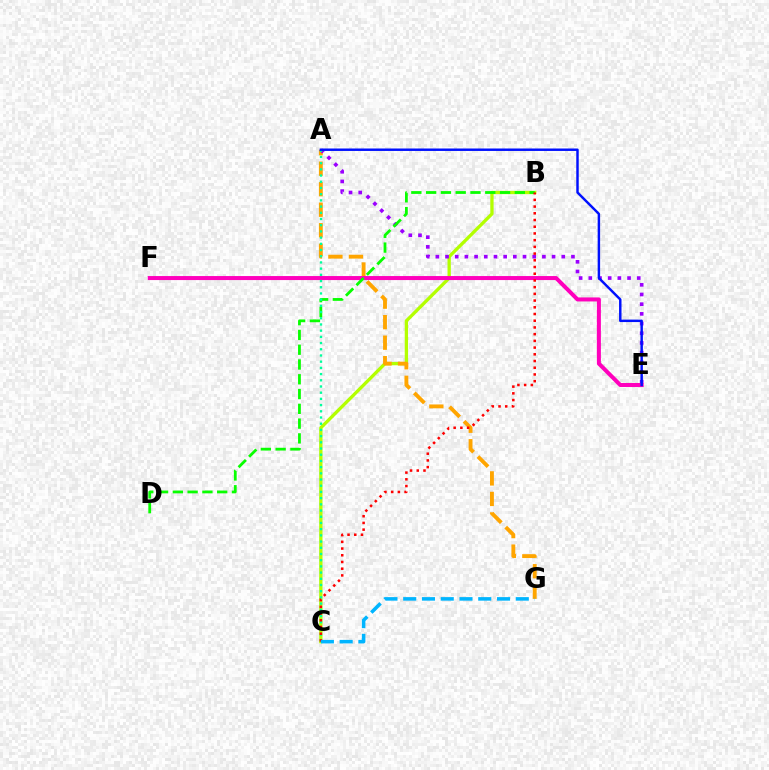{('B', 'C'): [{'color': '#b3ff00', 'line_style': 'solid', 'thickness': 2.38}, {'color': '#ff0000', 'line_style': 'dotted', 'thickness': 1.82}], ('A', 'G'): [{'color': '#ffa500', 'line_style': 'dashed', 'thickness': 2.79}], ('A', 'E'): [{'color': '#9b00ff', 'line_style': 'dotted', 'thickness': 2.63}, {'color': '#0010ff', 'line_style': 'solid', 'thickness': 1.76}], ('E', 'F'): [{'color': '#ff00bd', 'line_style': 'solid', 'thickness': 2.89}], ('B', 'D'): [{'color': '#08ff00', 'line_style': 'dashed', 'thickness': 2.01}], ('A', 'C'): [{'color': '#00ff9d', 'line_style': 'dotted', 'thickness': 1.69}], ('C', 'G'): [{'color': '#00b5ff', 'line_style': 'dashed', 'thickness': 2.55}]}